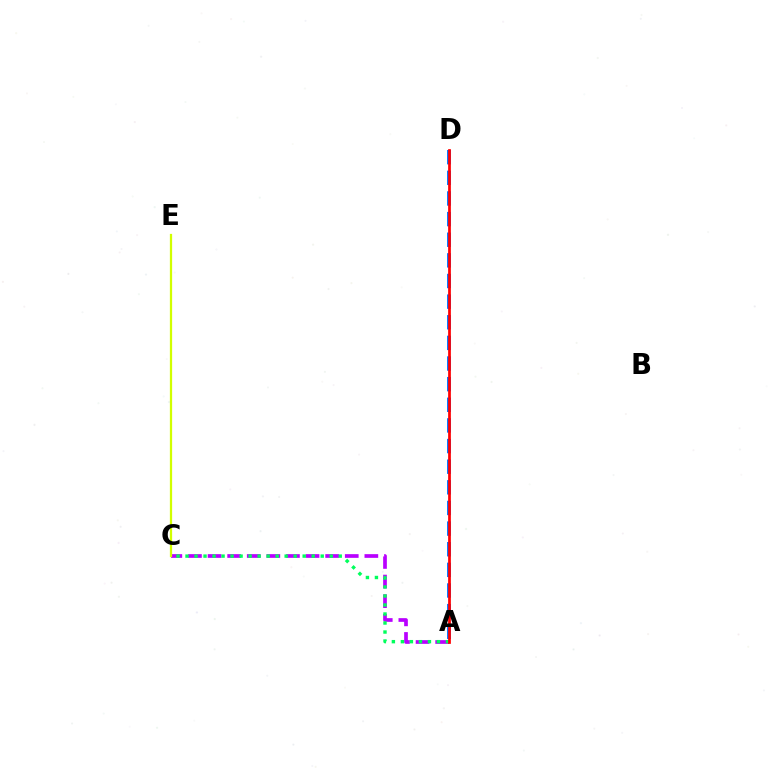{('A', 'C'): [{'color': '#b900ff', 'line_style': 'dashed', 'thickness': 2.66}, {'color': '#00ff5c', 'line_style': 'dotted', 'thickness': 2.45}], ('A', 'D'): [{'color': '#0074ff', 'line_style': 'dashed', 'thickness': 2.8}, {'color': '#ff0000', 'line_style': 'solid', 'thickness': 1.96}], ('C', 'E'): [{'color': '#d1ff00', 'line_style': 'solid', 'thickness': 1.62}]}